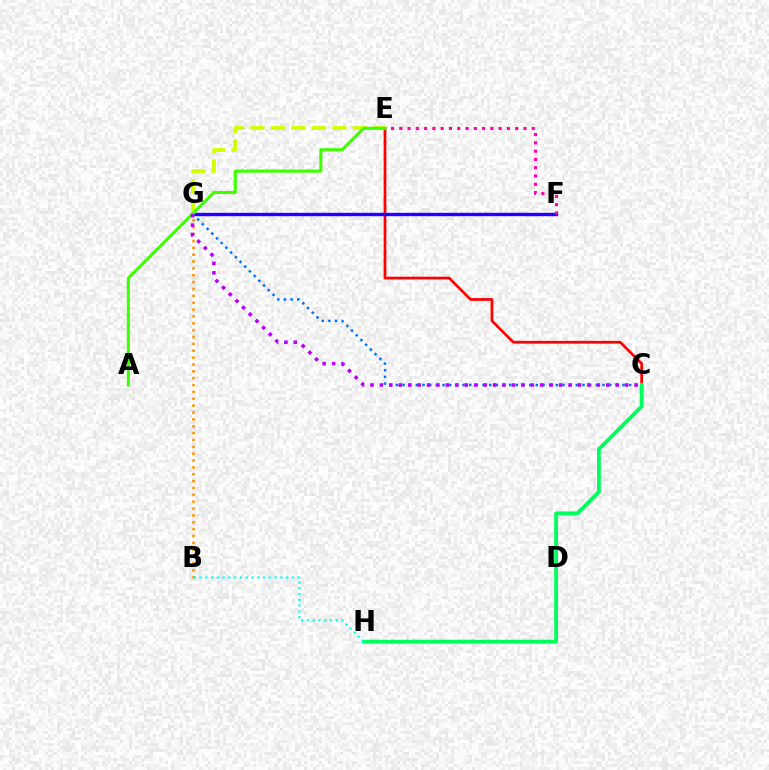{('C', 'E'): [{'color': '#ff0000', 'line_style': 'solid', 'thickness': 1.96}], ('F', 'G'): [{'color': '#2500ff', 'line_style': 'solid', 'thickness': 2.44}], ('E', 'F'): [{'color': '#ff00ac', 'line_style': 'dotted', 'thickness': 2.25}], ('C', 'H'): [{'color': '#00ff5c', 'line_style': 'solid', 'thickness': 2.75}], ('B', 'G'): [{'color': '#ff9400', 'line_style': 'dotted', 'thickness': 1.86}], ('E', 'G'): [{'color': '#d1ff00', 'line_style': 'dashed', 'thickness': 2.78}], ('B', 'H'): [{'color': '#00fff6', 'line_style': 'dotted', 'thickness': 1.57}], ('C', 'G'): [{'color': '#0074ff', 'line_style': 'dotted', 'thickness': 1.81}, {'color': '#b900ff', 'line_style': 'dotted', 'thickness': 2.56}], ('A', 'E'): [{'color': '#3dff00', 'line_style': 'solid', 'thickness': 2.19}]}